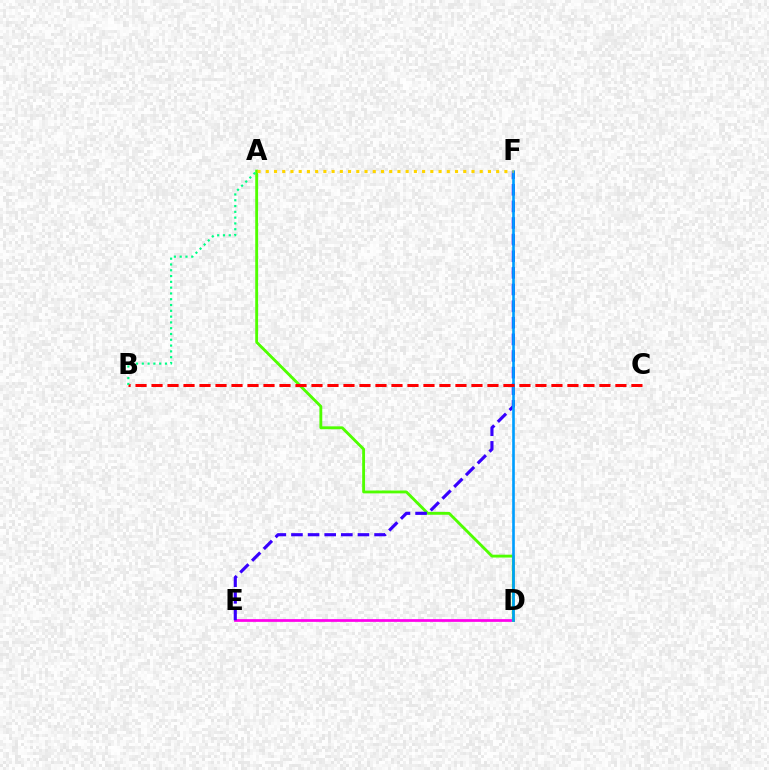{('D', 'E'): [{'color': '#ff00ed', 'line_style': 'solid', 'thickness': 1.97}], ('A', 'D'): [{'color': '#4fff00', 'line_style': 'solid', 'thickness': 2.06}], ('E', 'F'): [{'color': '#3700ff', 'line_style': 'dashed', 'thickness': 2.26}], ('D', 'F'): [{'color': '#009eff', 'line_style': 'solid', 'thickness': 1.9}], ('B', 'C'): [{'color': '#ff0000', 'line_style': 'dashed', 'thickness': 2.17}], ('A', 'B'): [{'color': '#00ff86', 'line_style': 'dotted', 'thickness': 1.57}], ('A', 'F'): [{'color': '#ffd500', 'line_style': 'dotted', 'thickness': 2.24}]}